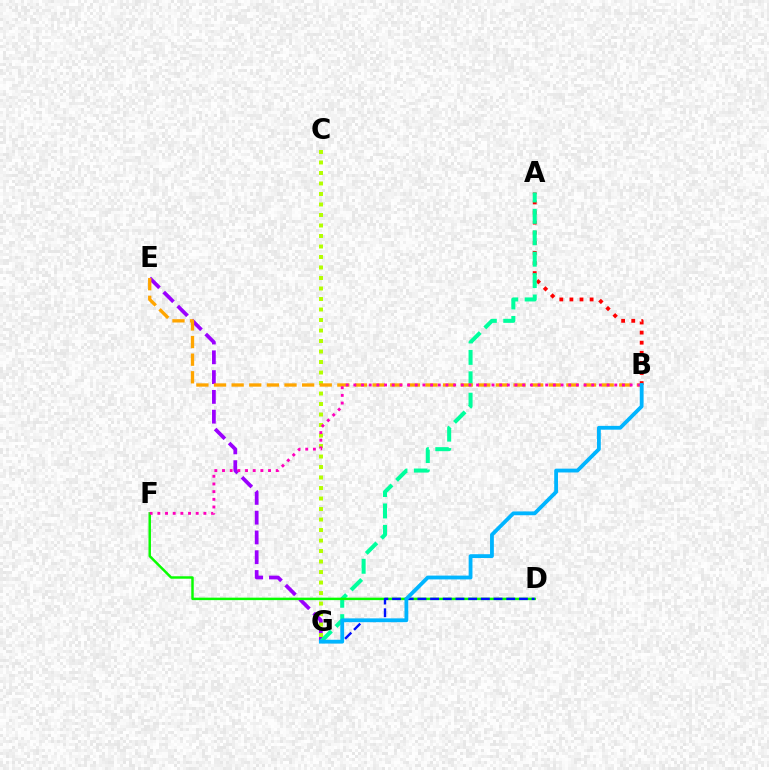{('A', 'B'): [{'color': '#ff0000', 'line_style': 'dotted', 'thickness': 2.74}], ('E', 'G'): [{'color': '#9b00ff', 'line_style': 'dashed', 'thickness': 2.69}], ('C', 'G'): [{'color': '#b3ff00', 'line_style': 'dotted', 'thickness': 2.85}], ('A', 'G'): [{'color': '#00ff9d', 'line_style': 'dashed', 'thickness': 2.91}], ('B', 'E'): [{'color': '#ffa500', 'line_style': 'dashed', 'thickness': 2.39}], ('D', 'F'): [{'color': '#08ff00', 'line_style': 'solid', 'thickness': 1.77}], ('D', 'G'): [{'color': '#0010ff', 'line_style': 'dashed', 'thickness': 1.72}], ('B', 'F'): [{'color': '#ff00bd', 'line_style': 'dotted', 'thickness': 2.08}], ('B', 'G'): [{'color': '#00b5ff', 'line_style': 'solid', 'thickness': 2.74}]}